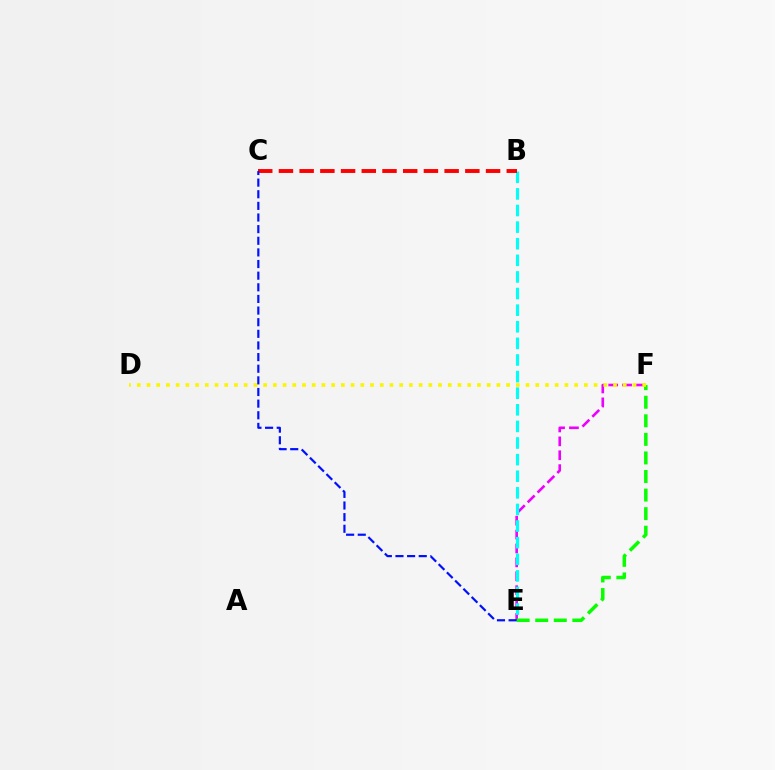{('E', 'F'): [{'color': '#ee00ff', 'line_style': 'dashed', 'thickness': 1.89}, {'color': '#08ff00', 'line_style': 'dashed', 'thickness': 2.52}], ('B', 'E'): [{'color': '#00fff6', 'line_style': 'dashed', 'thickness': 2.26}], ('B', 'C'): [{'color': '#ff0000', 'line_style': 'dashed', 'thickness': 2.81}], ('D', 'F'): [{'color': '#fcf500', 'line_style': 'dotted', 'thickness': 2.64}], ('C', 'E'): [{'color': '#0010ff', 'line_style': 'dashed', 'thickness': 1.58}]}